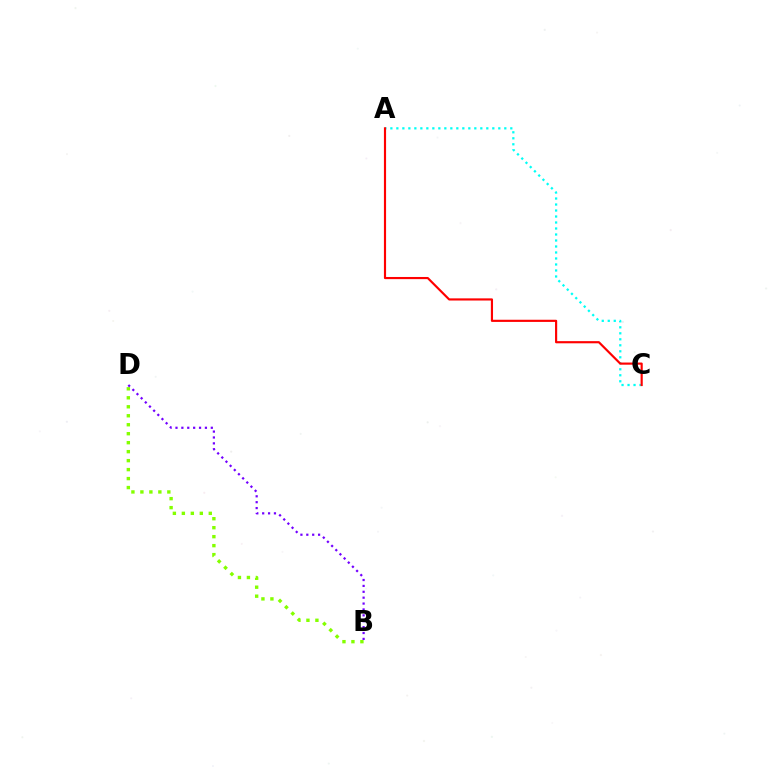{('A', 'C'): [{'color': '#00fff6', 'line_style': 'dotted', 'thickness': 1.63}, {'color': '#ff0000', 'line_style': 'solid', 'thickness': 1.55}], ('B', 'D'): [{'color': '#84ff00', 'line_style': 'dotted', 'thickness': 2.44}, {'color': '#7200ff', 'line_style': 'dotted', 'thickness': 1.6}]}